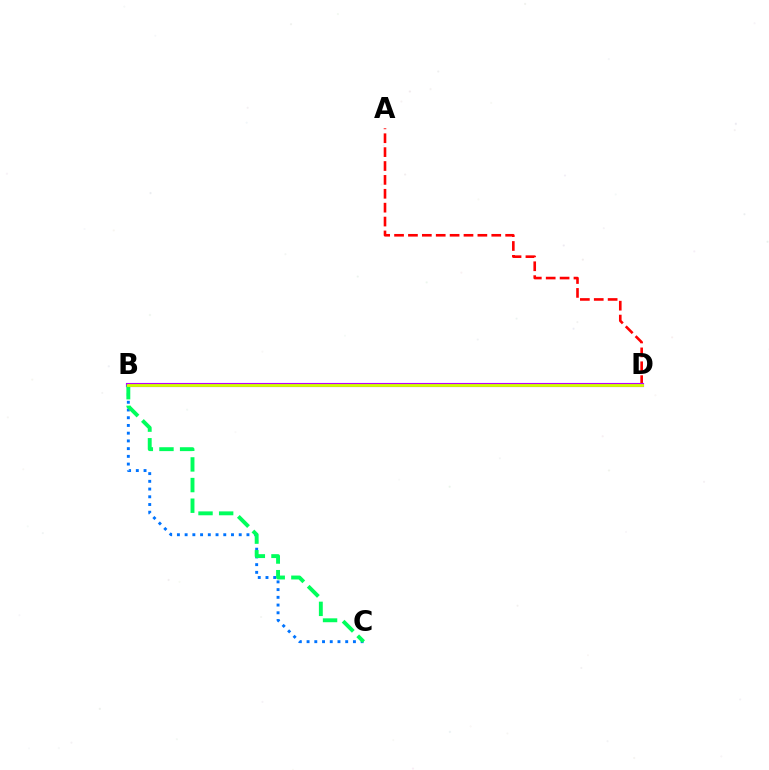{('B', 'C'): [{'color': '#0074ff', 'line_style': 'dotted', 'thickness': 2.1}, {'color': '#00ff5c', 'line_style': 'dashed', 'thickness': 2.8}], ('A', 'D'): [{'color': '#ff0000', 'line_style': 'dashed', 'thickness': 1.89}], ('B', 'D'): [{'color': '#b900ff', 'line_style': 'solid', 'thickness': 2.97}, {'color': '#d1ff00', 'line_style': 'solid', 'thickness': 2.05}]}